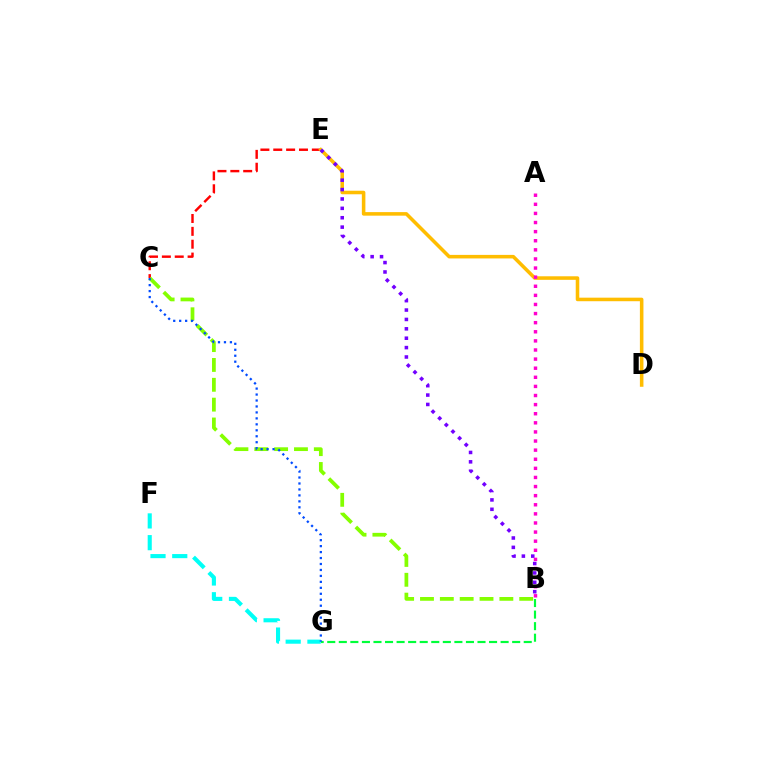{('C', 'E'): [{'color': '#ff0000', 'line_style': 'dashed', 'thickness': 1.75}], ('B', 'C'): [{'color': '#84ff00', 'line_style': 'dashed', 'thickness': 2.7}], ('D', 'E'): [{'color': '#ffbd00', 'line_style': 'solid', 'thickness': 2.56}], ('B', 'G'): [{'color': '#00ff39', 'line_style': 'dashed', 'thickness': 1.57}], ('F', 'G'): [{'color': '#00fff6', 'line_style': 'dashed', 'thickness': 2.95}], ('B', 'E'): [{'color': '#7200ff', 'line_style': 'dotted', 'thickness': 2.55}], ('C', 'G'): [{'color': '#004bff', 'line_style': 'dotted', 'thickness': 1.62}], ('A', 'B'): [{'color': '#ff00cf', 'line_style': 'dotted', 'thickness': 2.47}]}